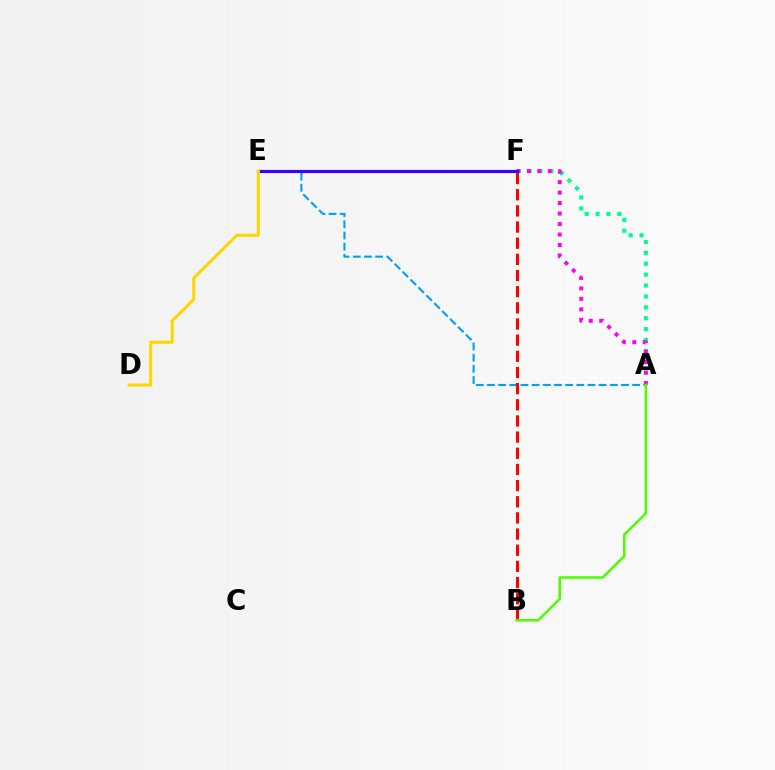{('A', 'F'): [{'color': '#00ff86', 'line_style': 'dotted', 'thickness': 2.96}, {'color': '#ff00ed', 'line_style': 'dotted', 'thickness': 2.85}], ('A', 'E'): [{'color': '#009eff', 'line_style': 'dashed', 'thickness': 1.52}], ('B', 'F'): [{'color': '#ff0000', 'line_style': 'dashed', 'thickness': 2.2}], ('E', 'F'): [{'color': '#3700ff', 'line_style': 'solid', 'thickness': 2.27}], ('A', 'B'): [{'color': '#4fff00', 'line_style': 'solid', 'thickness': 1.87}], ('D', 'E'): [{'color': '#ffd500', 'line_style': 'solid', 'thickness': 2.21}]}